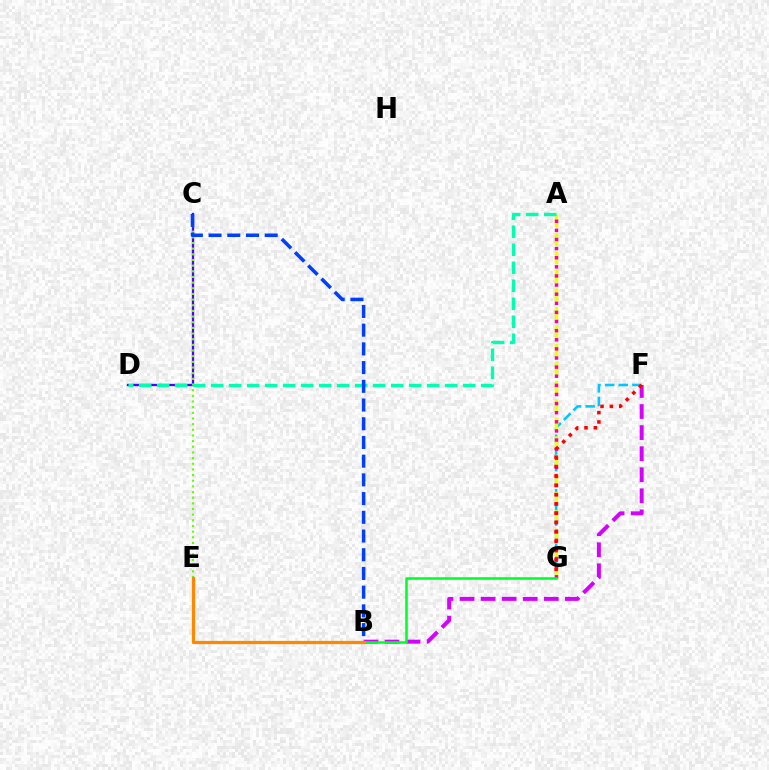{('F', 'G'): [{'color': '#00c7ff', 'line_style': 'dashed', 'thickness': 1.85}, {'color': '#ff0000', 'line_style': 'dotted', 'thickness': 2.54}], ('C', 'D'): [{'color': '#4f00ff', 'line_style': 'solid', 'thickness': 1.66}], ('A', 'G'): [{'color': '#eeff00', 'line_style': 'dashed', 'thickness': 2.51}, {'color': '#ff00a0', 'line_style': 'dotted', 'thickness': 2.48}], ('C', 'E'): [{'color': '#66ff00', 'line_style': 'dotted', 'thickness': 1.54}], ('A', 'D'): [{'color': '#00ffaf', 'line_style': 'dashed', 'thickness': 2.45}], ('B', 'F'): [{'color': '#d600ff', 'line_style': 'dashed', 'thickness': 2.86}], ('B', 'G'): [{'color': '#00ff27', 'line_style': 'solid', 'thickness': 1.82}], ('B', 'C'): [{'color': '#003fff', 'line_style': 'dashed', 'thickness': 2.54}], ('B', 'E'): [{'color': '#ff8800', 'line_style': 'solid', 'thickness': 2.33}]}